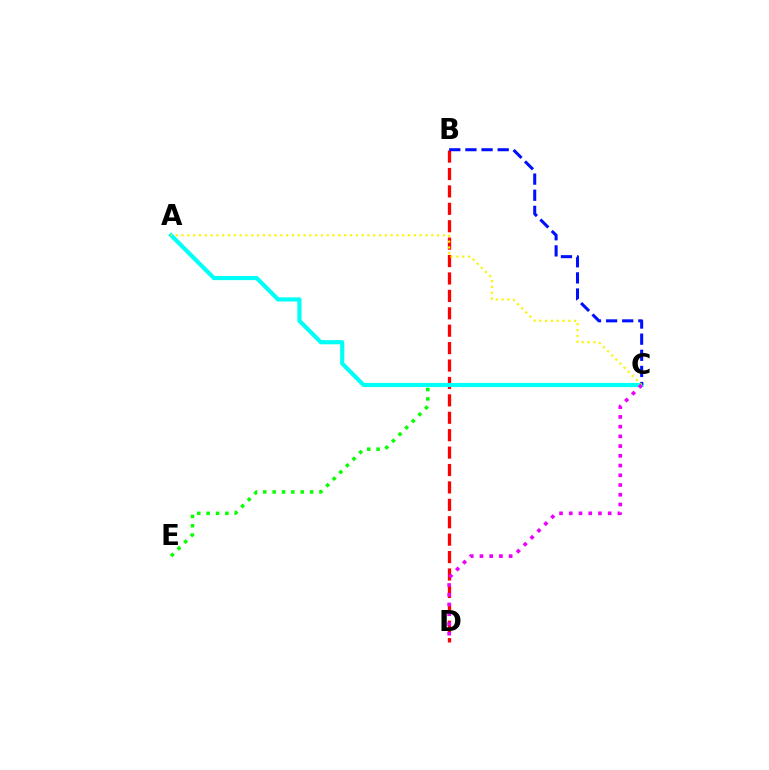{('C', 'E'): [{'color': '#08ff00', 'line_style': 'dotted', 'thickness': 2.54}], ('B', 'D'): [{'color': '#ff0000', 'line_style': 'dashed', 'thickness': 2.37}], ('A', 'C'): [{'color': '#00fff6', 'line_style': 'solid', 'thickness': 2.98}, {'color': '#fcf500', 'line_style': 'dotted', 'thickness': 1.58}], ('B', 'C'): [{'color': '#0010ff', 'line_style': 'dashed', 'thickness': 2.19}], ('C', 'D'): [{'color': '#ee00ff', 'line_style': 'dotted', 'thickness': 2.64}]}